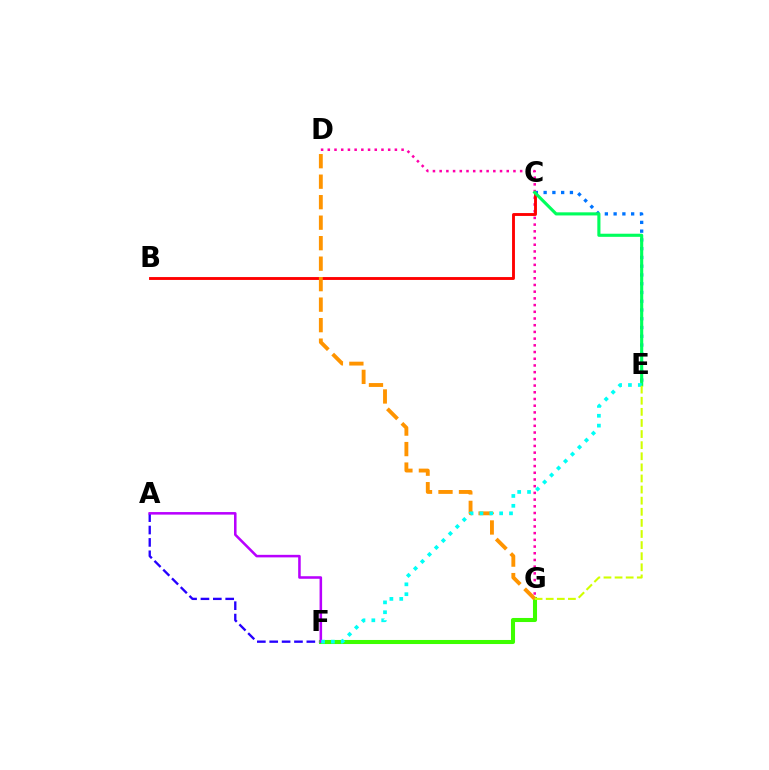{('C', 'E'): [{'color': '#0074ff', 'line_style': 'dotted', 'thickness': 2.38}, {'color': '#00ff5c', 'line_style': 'solid', 'thickness': 2.25}], ('A', 'F'): [{'color': '#2500ff', 'line_style': 'dashed', 'thickness': 1.68}, {'color': '#b900ff', 'line_style': 'solid', 'thickness': 1.83}], ('F', 'G'): [{'color': '#3dff00', 'line_style': 'solid', 'thickness': 2.92}], ('D', 'G'): [{'color': '#ff00ac', 'line_style': 'dotted', 'thickness': 1.82}, {'color': '#ff9400', 'line_style': 'dashed', 'thickness': 2.78}], ('B', 'C'): [{'color': '#ff0000', 'line_style': 'solid', 'thickness': 2.07}], ('E', 'F'): [{'color': '#00fff6', 'line_style': 'dotted', 'thickness': 2.68}], ('E', 'G'): [{'color': '#d1ff00', 'line_style': 'dashed', 'thickness': 1.51}]}